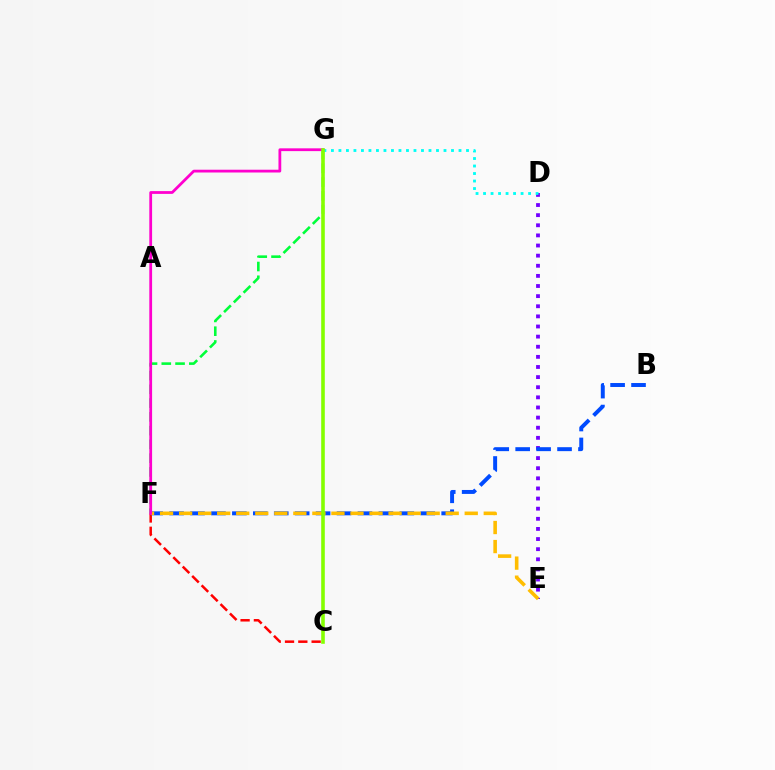{('F', 'G'): [{'color': '#00ff39', 'line_style': 'dashed', 'thickness': 1.87}, {'color': '#ff00cf', 'line_style': 'solid', 'thickness': 2.0}], ('D', 'E'): [{'color': '#7200ff', 'line_style': 'dotted', 'thickness': 2.75}], ('C', 'F'): [{'color': '#ff0000', 'line_style': 'dashed', 'thickness': 1.81}], ('D', 'G'): [{'color': '#00fff6', 'line_style': 'dotted', 'thickness': 2.04}], ('B', 'F'): [{'color': '#004bff', 'line_style': 'dashed', 'thickness': 2.84}], ('E', 'F'): [{'color': '#ffbd00', 'line_style': 'dashed', 'thickness': 2.59}], ('C', 'G'): [{'color': '#84ff00', 'line_style': 'solid', 'thickness': 2.59}]}